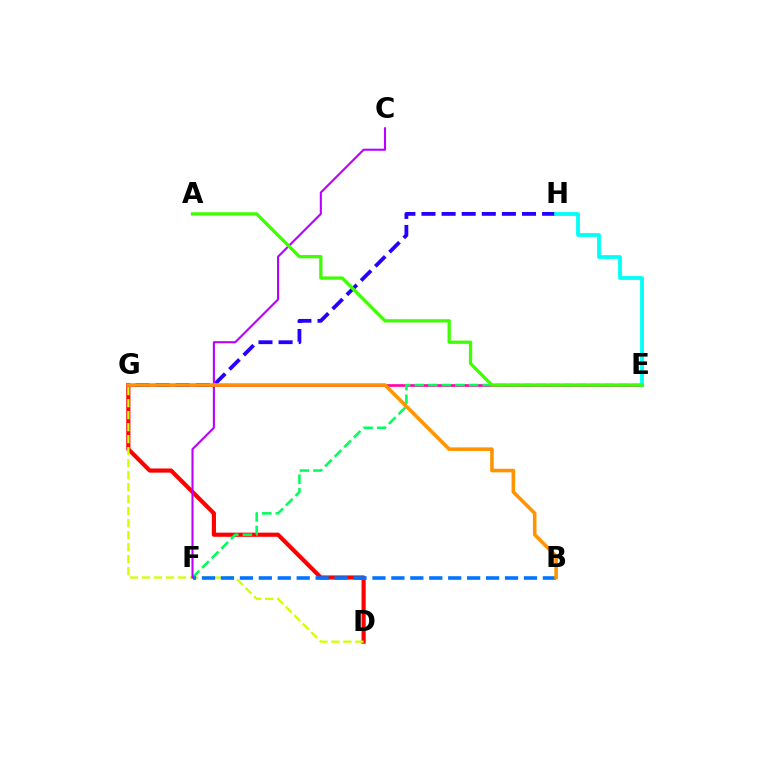{('D', 'G'): [{'color': '#ff0000', 'line_style': 'solid', 'thickness': 2.99}, {'color': '#d1ff00', 'line_style': 'dashed', 'thickness': 1.63}], ('E', 'G'): [{'color': '#ff00ac', 'line_style': 'solid', 'thickness': 1.9}], ('E', 'F'): [{'color': '#00ff5c', 'line_style': 'dashed', 'thickness': 1.84}], ('G', 'H'): [{'color': '#2500ff', 'line_style': 'dashed', 'thickness': 2.73}], ('B', 'F'): [{'color': '#0074ff', 'line_style': 'dashed', 'thickness': 2.57}], ('C', 'F'): [{'color': '#b900ff', 'line_style': 'solid', 'thickness': 1.51}], ('E', 'H'): [{'color': '#00fff6', 'line_style': 'solid', 'thickness': 2.72}], ('B', 'G'): [{'color': '#ff9400', 'line_style': 'solid', 'thickness': 2.58}], ('A', 'E'): [{'color': '#3dff00', 'line_style': 'solid', 'thickness': 2.35}]}